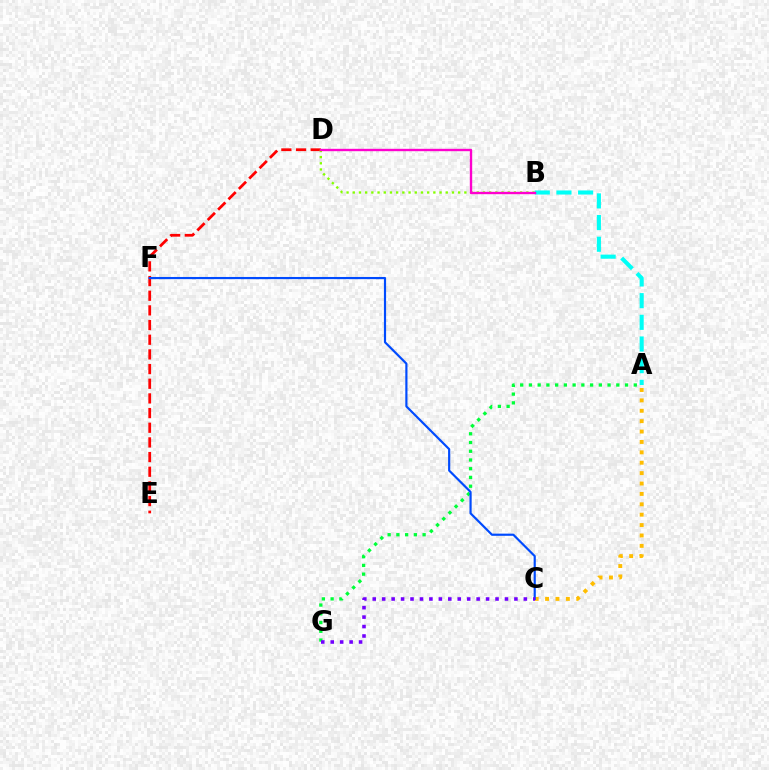{('A', 'G'): [{'color': '#00ff39', 'line_style': 'dotted', 'thickness': 2.37}], ('D', 'E'): [{'color': '#ff0000', 'line_style': 'dashed', 'thickness': 1.99}], ('B', 'D'): [{'color': '#84ff00', 'line_style': 'dotted', 'thickness': 1.68}, {'color': '#ff00cf', 'line_style': 'solid', 'thickness': 1.71}], ('A', 'B'): [{'color': '#00fff6', 'line_style': 'dashed', 'thickness': 2.94}], ('A', 'C'): [{'color': '#ffbd00', 'line_style': 'dotted', 'thickness': 2.82}], ('C', 'F'): [{'color': '#004bff', 'line_style': 'solid', 'thickness': 1.57}], ('C', 'G'): [{'color': '#7200ff', 'line_style': 'dotted', 'thickness': 2.57}]}